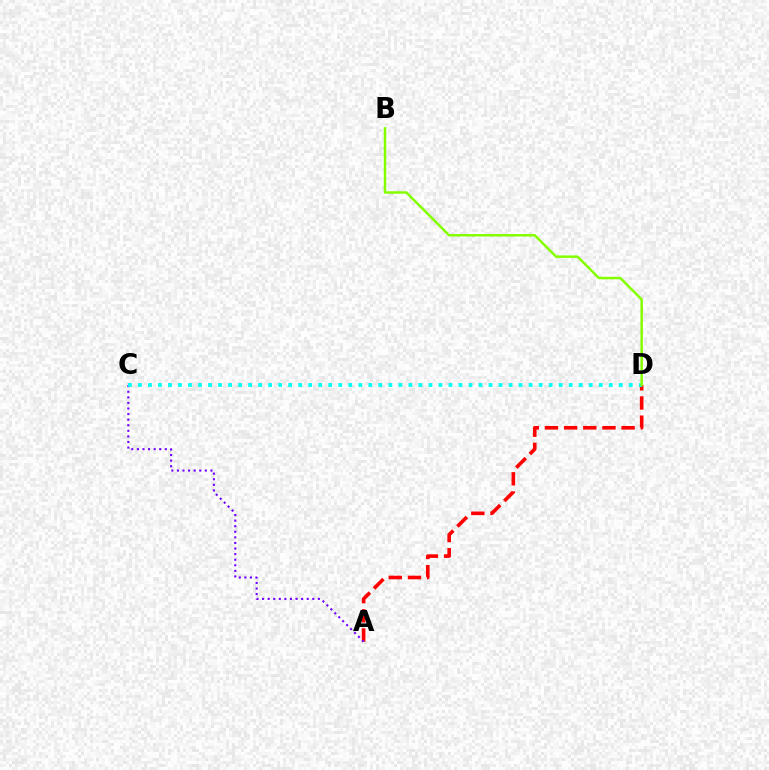{('A', 'D'): [{'color': '#ff0000', 'line_style': 'dashed', 'thickness': 2.6}], ('A', 'C'): [{'color': '#7200ff', 'line_style': 'dotted', 'thickness': 1.52}], ('C', 'D'): [{'color': '#00fff6', 'line_style': 'dotted', 'thickness': 2.72}], ('B', 'D'): [{'color': '#84ff00', 'line_style': 'solid', 'thickness': 1.78}]}